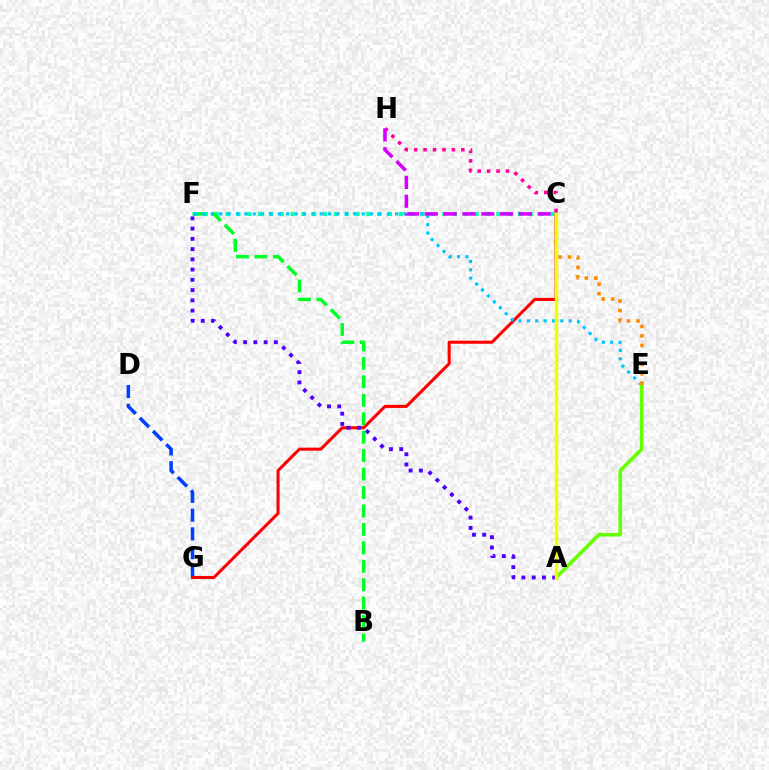{('C', 'H'): [{'color': '#ff00a0', 'line_style': 'dotted', 'thickness': 2.56}, {'color': '#d600ff', 'line_style': 'dashed', 'thickness': 2.55}], ('D', 'G'): [{'color': '#003fff', 'line_style': 'dashed', 'thickness': 2.55}], ('C', 'G'): [{'color': '#ff0000', 'line_style': 'solid', 'thickness': 2.2}], ('C', 'F'): [{'color': '#00ffaf', 'line_style': 'dotted', 'thickness': 2.94}], ('B', 'F'): [{'color': '#00ff27', 'line_style': 'dashed', 'thickness': 2.51}], ('E', 'F'): [{'color': '#00c7ff', 'line_style': 'dotted', 'thickness': 2.28}], ('A', 'E'): [{'color': '#66ff00', 'line_style': 'solid', 'thickness': 2.62}], ('A', 'F'): [{'color': '#4f00ff', 'line_style': 'dotted', 'thickness': 2.78}], ('C', 'E'): [{'color': '#ff8800', 'line_style': 'dotted', 'thickness': 2.57}], ('A', 'C'): [{'color': '#eeff00', 'line_style': 'solid', 'thickness': 2.45}]}